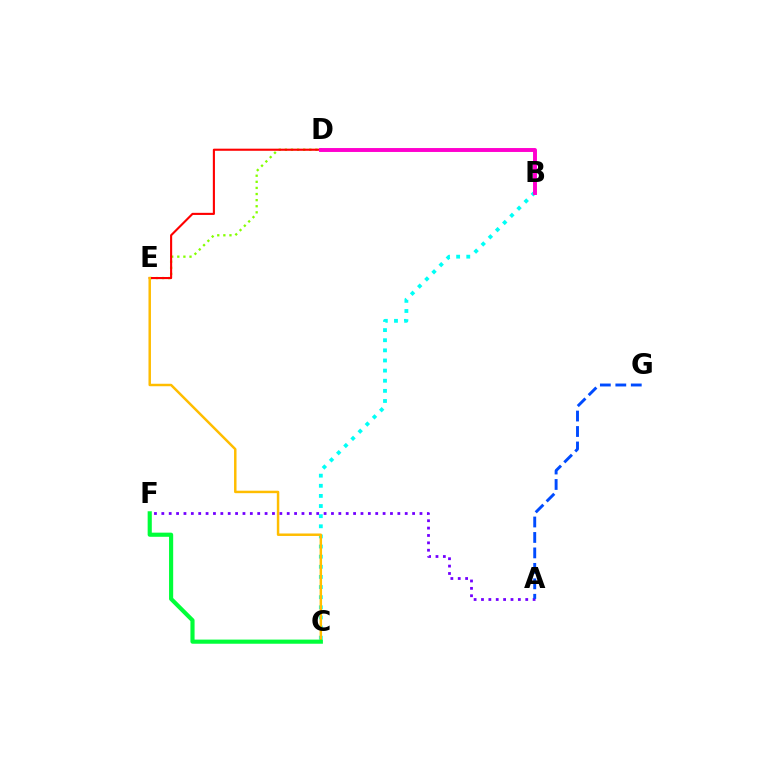{('A', 'F'): [{'color': '#7200ff', 'line_style': 'dotted', 'thickness': 2.0}], ('D', 'E'): [{'color': '#84ff00', 'line_style': 'dotted', 'thickness': 1.66}, {'color': '#ff0000', 'line_style': 'solid', 'thickness': 1.52}], ('A', 'G'): [{'color': '#004bff', 'line_style': 'dashed', 'thickness': 2.1}], ('B', 'C'): [{'color': '#00fff6', 'line_style': 'dotted', 'thickness': 2.75}], ('C', 'E'): [{'color': '#ffbd00', 'line_style': 'solid', 'thickness': 1.78}], ('B', 'D'): [{'color': '#ff00cf', 'line_style': 'solid', 'thickness': 2.82}], ('C', 'F'): [{'color': '#00ff39', 'line_style': 'solid', 'thickness': 2.98}]}